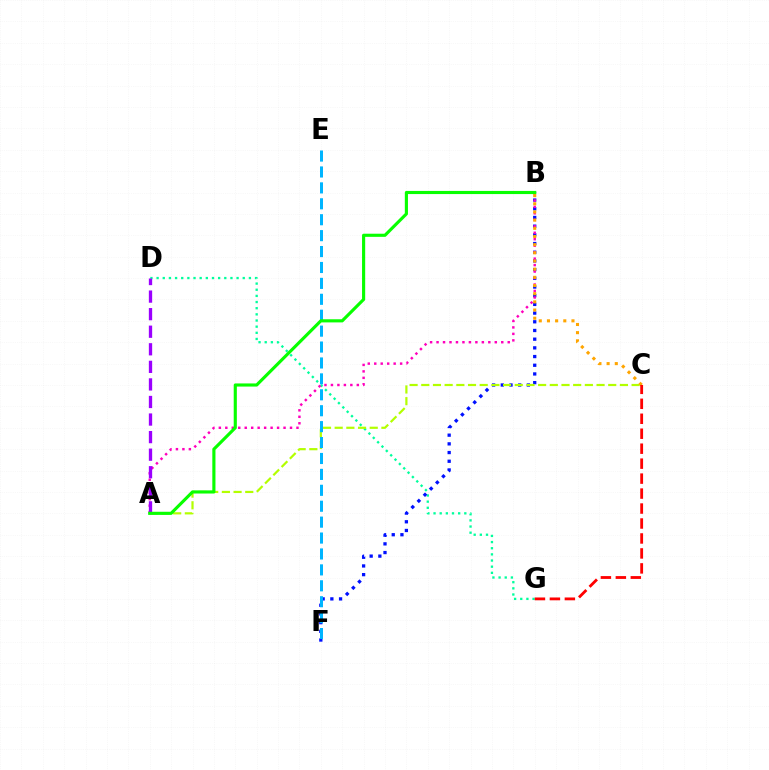{('D', 'G'): [{'color': '#00ff9d', 'line_style': 'dotted', 'thickness': 1.67}], ('B', 'F'): [{'color': '#0010ff', 'line_style': 'dotted', 'thickness': 2.36}], ('A', 'C'): [{'color': '#b3ff00', 'line_style': 'dashed', 'thickness': 1.59}], ('E', 'F'): [{'color': '#00b5ff', 'line_style': 'dashed', 'thickness': 2.16}], ('A', 'B'): [{'color': '#ff00bd', 'line_style': 'dotted', 'thickness': 1.76}, {'color': '#08ff00', 'line_style': 'solid', 'thickness': 2.26}], ('A', 'D'): [{'color': '#9b00ff', 'line_style': 'dashed', 'thickness': 2.39}], ('B', 'C'): [{'color': '#ffa500', 'line_style': 'dotted', 'thickness': 2.22}], ('C', 'G'): [{'color': '#ff0000', 'line_style': 'dashed', 'thickness': 2.03}]}